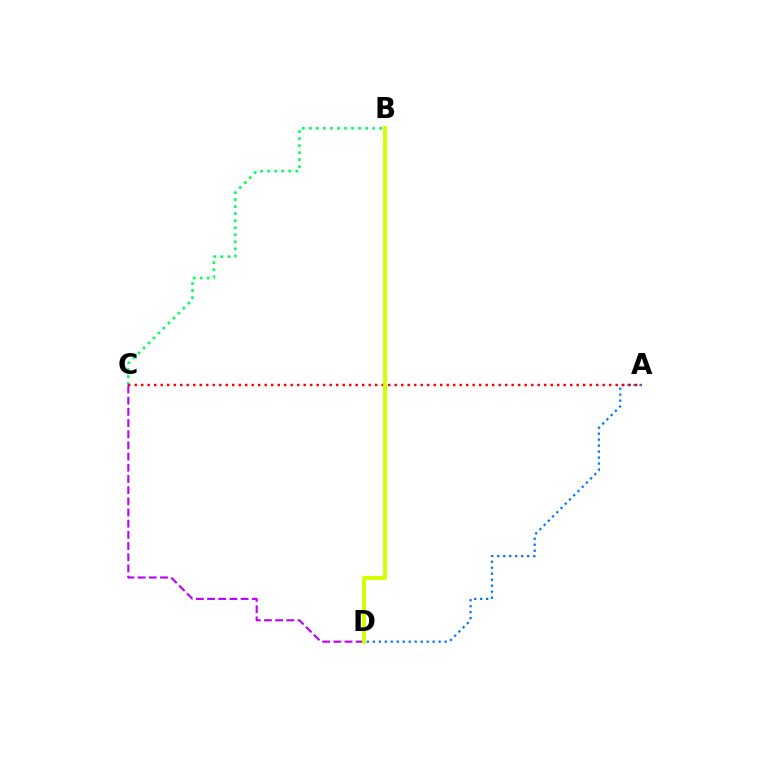{('A', 'D'): [{'color': '#0074ff', 'line_style': 'dotted', 'thickness': 1.63}], ('B', 'C'): [{'color': '#00ff5c', 'line_style': 'dotted', 'thickness': 1.91}], ('A', 'C'): [{'color': '#ff0000', 'line_style': 'dotted', 'thickness': 1.77}], ('C', 'D'): [{'color': '#b900ff', 'line_style': 'dashed', 'thickness': 1.52}], ('B', 'D'): [{'color': '#d1ff00', 'line_style': 'solid', 'thickness': 2.82}]}